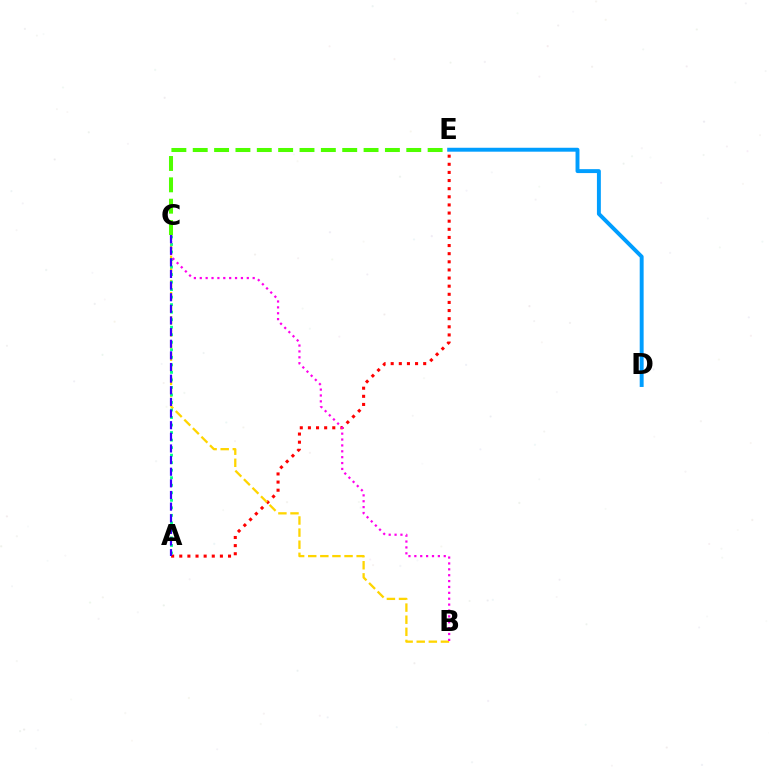{('A', 'E'): [{'color': '#ff0000', 'line_style': 'dotted', 'thickness': 2.21}], ('C', 'E'): [{'color': '#4fff00', 'line_style': 'dashed', 'thickness': 2.9}], ('B', 'C'): [{'color': '#ffd500', 'line_style': 'dashed', 'thickness': 1.64}, {'color': '#ff00ed', 'line_style': 'dotted', 'thickness': 1.6}], ('A', 'C'): [{'color': '#00ff86', 'line_style': 'dotted', 'thickness': 2.04}, {'color': '#3700ff', 'line_style': 'dashed', 'thickness': 1.58}], ('D', 'E'): [{'color': '#009eff', 'line_style': 'solid', 'thickness': 2.83}]}